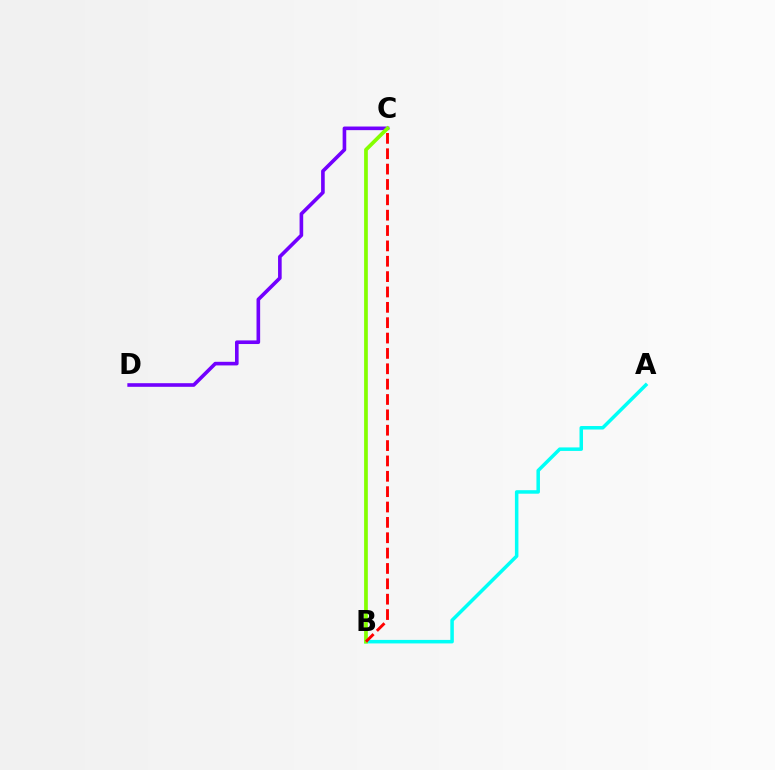{('A', 'B'): [{'color': '#00fff6', 'line_style': 'solid', 'thickness': 2.53}], ('C', 'D'): [{'color': '#7200ff', 'line_style': 'solid', 'thickness': 2.61}], ('B', 'C'): [{'color': '#84ff00', 'line_style': 'solid', 'thickness': 2.68}, {'color': '#ff0000', 'line_style': 'dashed', 'thickness': 2.09}]}